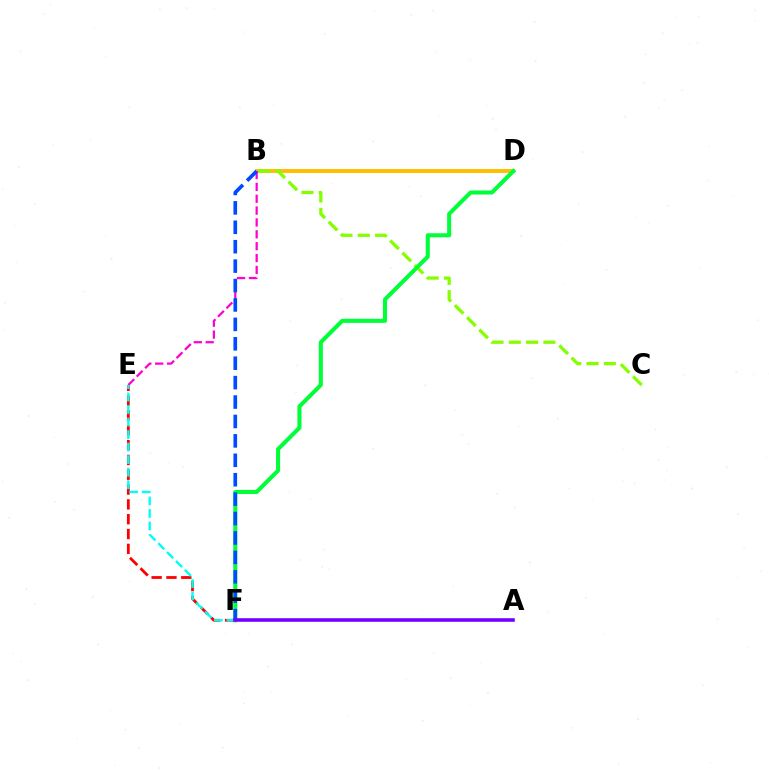{('B', 'D'): [{'color': '#ffbd00', 'line_style': 'solid', 'thickness': 2.82}], ('B', 'C'): [{'color': '#84ff00', 'line_style': 'dashed', 'thickness': 2.35}], ('E', 'F'): [{'color': '#ff0000', 'line_style': 'dashed', 'thickness': 2.01}, {'color': '#00fff6', 'line_style': 'dashed', 'thickness': 1.7}], ('D', 'F'): [{'color': '#00ff39', 'line_style': 'solid', 'thickness': 2.92}], ('B', 'E'): [{'color': '#ff00cf', 'line_style': 'dashed', 'thickness': 1.61}], ('B', 'F'): [{'color': '#004bff', 'line_style': 'dashed', 'thickness': 2.64}], ('A', 'F'): [{'color': '#7200ff', 'line_style': 'solid', 'thickness': 2.57}]}